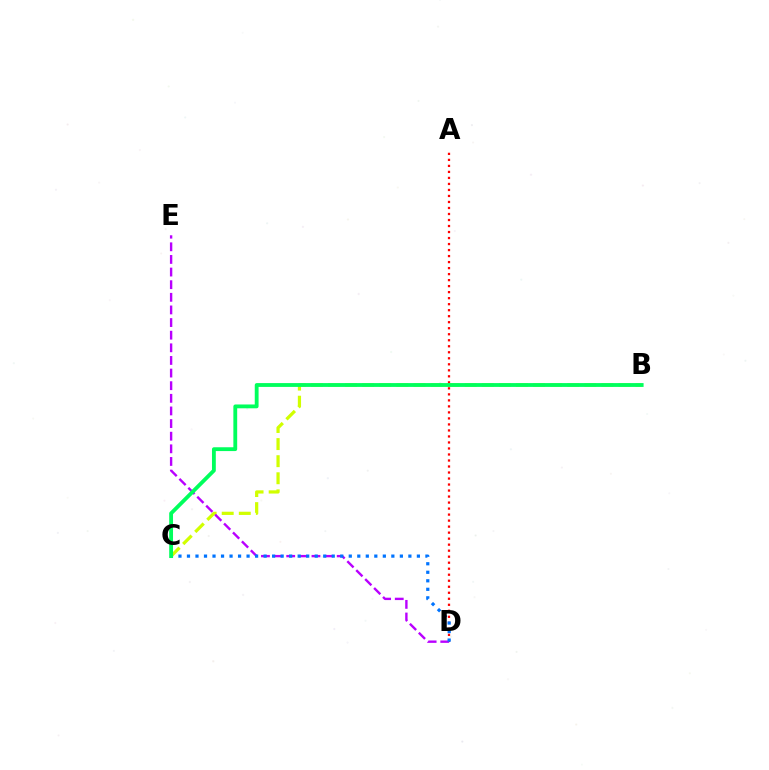{('B', 'C'): [{'color': '#d1ff00', 'line_style': 'dashed', 'thickness': 2.32}, {'color': '#00ff5c', 'line_style': 'solid', 'thickness': 2.75}], ('A', 'D'): [{'color': '#ff0000', 'line_style': 'dotted', 'thickness': 1.63}], ('D', 'E'): [{'color': '#b900ff', 'line_style': 'dashed', 'thickness': 1.72}], ('C', 'D'): [{'color': '#0074ff', 'line_style': 'dotted', 'thickness': 2.31}]}